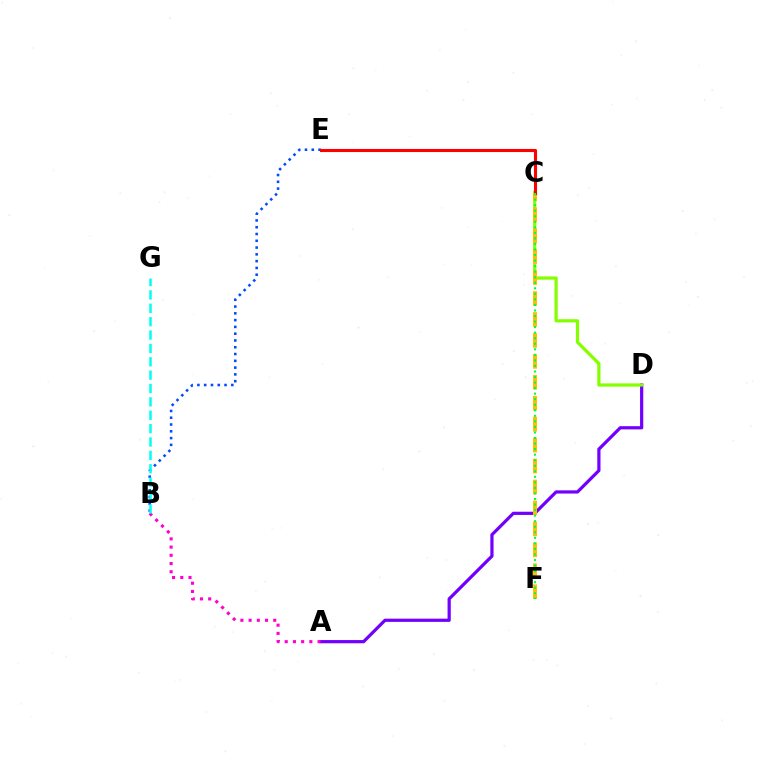{('A', 'D'): [{'color': '#7200ff', 'line_style': 'solid', 'thickness': 2.31}], ('A', 'B'): [{'color': '#ff00cf', 'line_style': 'dotted', 'thickness': 2.23}], ('C', 'D'): [{'color': '#84ff00', 'line_style': 'solid', 'thickness': 2.32}], ('B', 'E'): [{'color': '#004bff', 'line_style': 'dotted', 'thickness': 1.84}], ('B', 'G'): [{'color': '#00fff6', 'line_style': 'dashed', 'thickness': 1.82}], ('C', 'F'): [{'color': '#ffbd00', 'line_style': 'dashed', 'thickness': 2.84}, {'color': '#00ff39', 'line_style': 'dotted', 'thickness': 1.51}], ('C', 'E'): [{'color': '#ff0000', 'line_style': 'solid', 'thickness': 2.23}]}